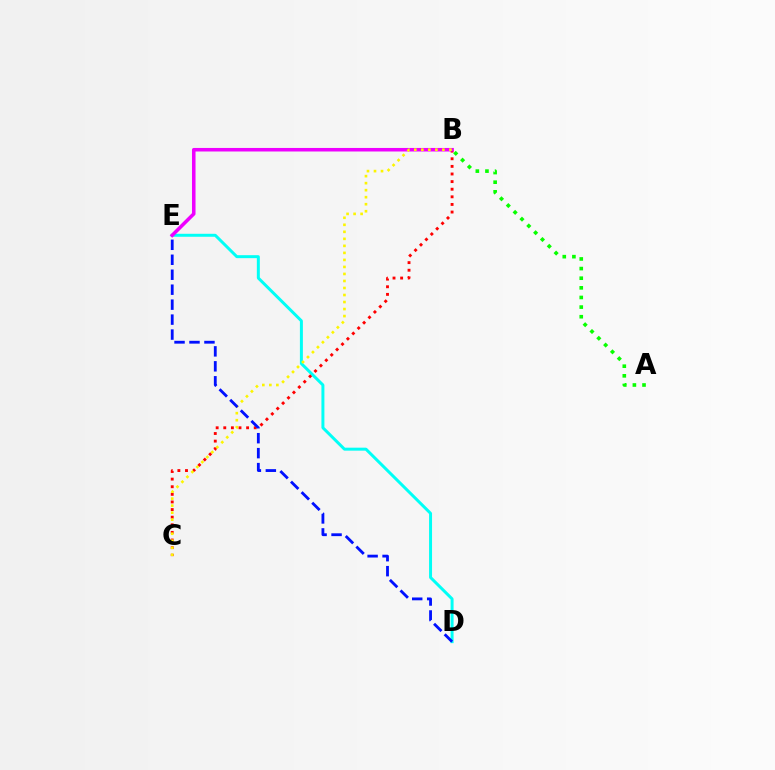{('D', 'E'): [{'color': '#00fff6', 'line_style': 'solid', 'thickness': 2.14}, {'color': '#0010ff', 'line_style': 'dashed', 'thickness': 2.03}], ('B', 'C'): [{'color': '#ff0000', 'line_style': 'dotted', 'thickness': 2.07}, {'color': '#fcf500', 'line_style': 'dotted', 'thickness': 1.91}], ('B', 'E'): [{'color': '#ee00ff', 'line_style': 'solid', 'thickness': 2.55}], ('A', 'B'): [{'color': '#08ff00', 'line_style': 'dotted', 'thickness': 2.62}]}